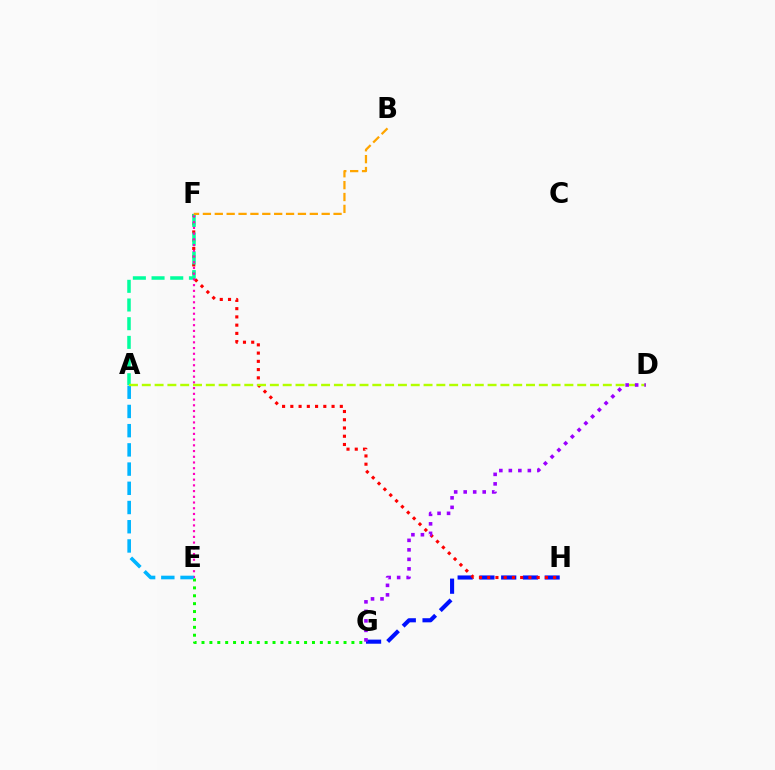{('G', 'H'): [{'color': '#0010ff', 'line_style': 'dashed', 'thickness': 2.96}], ('F', 'H'): [{'color': '#ff0000', 'line_style': 'dotted', 'thickness': 2.24}], ('A', 'F'): [{'color': '#00ff9d', 'line_style': 'dashed', 'thickness': 2.54}], ('E', 'G'): [{'color': '#08ff00', 'line_style': 'dotted', 'thickness': 2.14}], ('E', 'F'): [{'color': '#ff00bd', 'line_style': 'dotted', 'thickness': 1.55}], ('A', 'E'): [{'color': '#00b5ff', 'line_style': 'dashed', 'thickness': 2.61}], ('B', 'F'): [{'color': '#ffa500', 'line_style': 'dashed', 'thickness': 1.61}], ('A', 'D'): [{'color': '#b3ff00', 'line_style': 'dashed', 'thickness': 1.74}], ('D', 'G'): [{'color': '#9b00ff', 'line_style': 'dotted', 'thickness': 2.58}]}